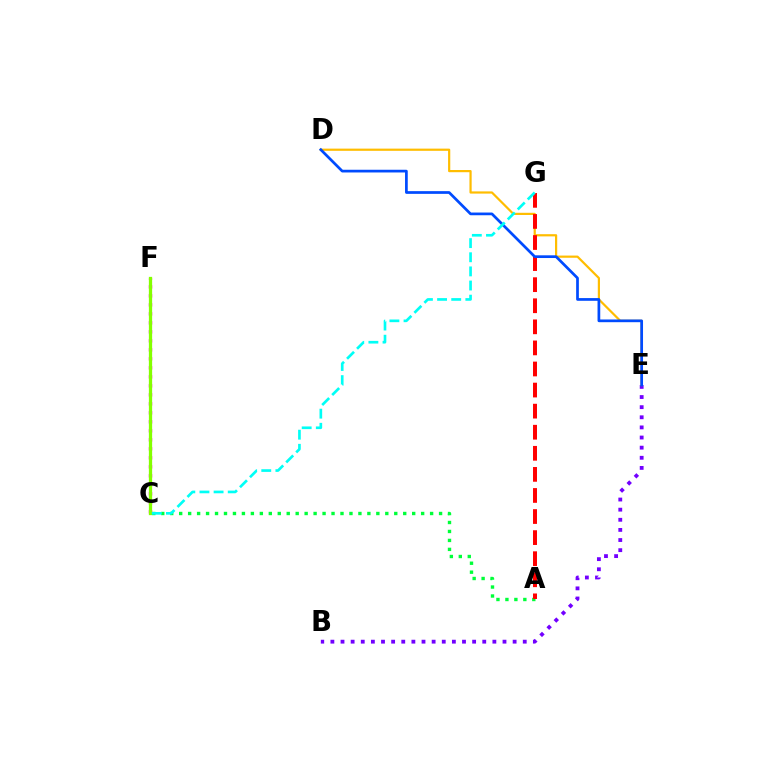{('B', 'E'): [{'color': '#7200ff', 'line_style': 'dotted', 'thickness': 2.75}], ('C', 'F'): [{'color': '#ff00cf', 'line_style': 'dotted', 'thickness': 2.44}, {'color': '#84ff00', 'line_style': 'solid', 'thickness': 2.35}], ('D', 'E'): [{'color': '#ffbd00', 'line_style': 'solid', 'thickness': 1.59}, {'color': '#004bff', 'line_style': 'solid', 'thickness': 1.95}], ('A', 'C'): [{'color': '#00ff39', 'line_style': 'dotted', 'thickness': 2.43}], ('A', 'G'): [{'color': '#ff0000', 'line_style': 'dashed', 'thickness': 2.86}], ('C', 'G'): [{'color': '#00fff6', 'line_style': 'dashed', 'thickness': 1.92}]}